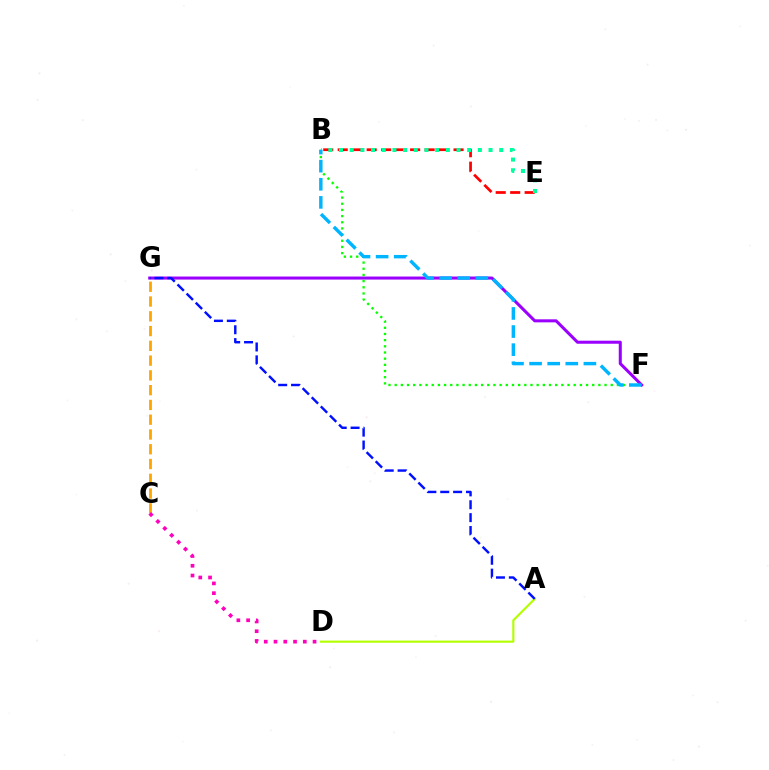{('F', 'G'): [{'color': '#9b00ff', 'line_style': 'solid', 'thickness': 2.19}], ('B', 'F'): [{'color': '#08ff00', 'line_style': 'dotted', 'thickness': 1.68}, {'color': '#00b5ff', 'line_style': 'dashed', 'thickness': 2.46}], ('C', 'G'): [{'color': '#ffa500', 'line_style': 'dashed', 'thickness': 2.01}], ('B', 'E'): [{'color': '#ff0000', 'line_style': 'dashed', 'thickness': 1.97}, {'color': '#00ff9d', 'line_style': 'dotted', 'thickness': 2.9}], ('C', 'D'): [{'color': '#ff00bd', 'line_style': 'dotted', 'thickness': 2.65}], ('A', 'D'): [{'color': '#b3ff00', 'line_style': 'solid', 'thickness': 1.54}], ('A', 'G'): [{'color': '#0010ff', 'line_style': 'dashed', 'thickness': 1.75}]}